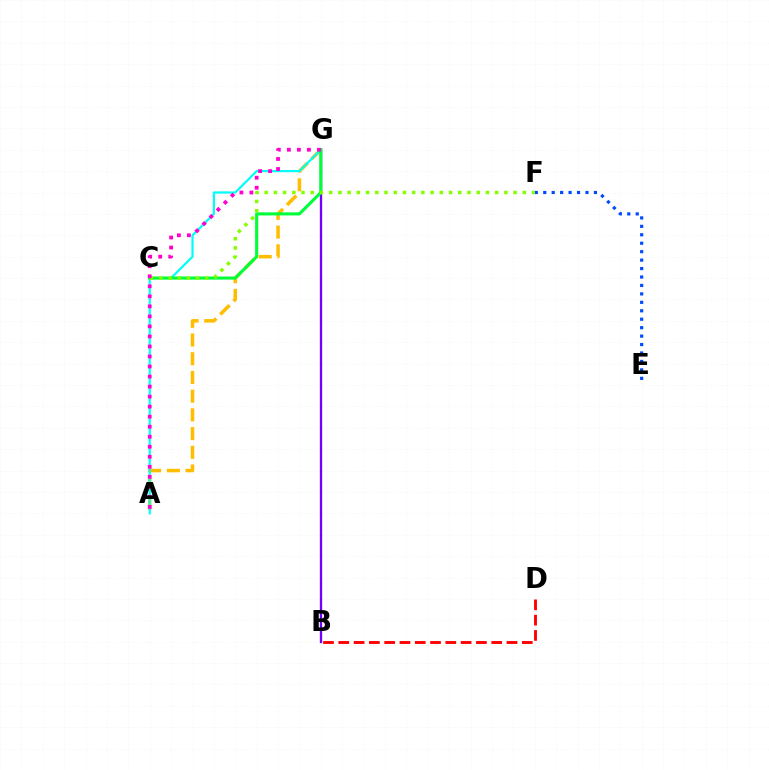{('A', 'G'): [{'color': '#ffbd00', 'line_style': 'dashed', 'thickness': 2.54}, {'color': '#00fff6', 'line_style': 'solid', 'thickness': 1.59}, {'color': '#ff00cf', 'line_style': 'dotted', 'thickness': 2.72}], ('E', 'F'): [{'color': '#004bff', 'line_style': 'dotted', 'thickness': 2.29}], ('B', 'D'): [{'color': '#ff0000', 'line_style': 'dashed', 'thickness': 2.08}], ('B', 'G'): [{'color': '#7200ff', 'line_style': 'solid', 'thickness': 1.67}], ('C', 'G'): [{'color': '#00ff39', 'line_style': 'solid', 'thickness': 2.24}], ('C', 'F'): [{'color': '#84ff00', 'line_style': 'dotted', 'thickness': 2.51}]}